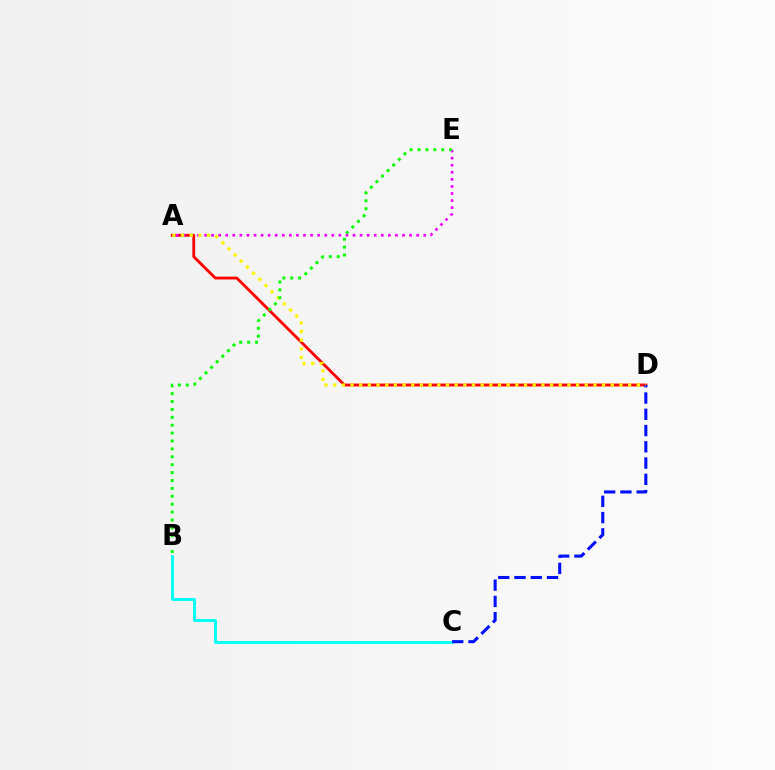{('A', 'D'): [{'color': '#ff0000', 'line_style': 'solid', 'thickness': 2.05}, {'color': '#fcf500', 'line_style': 'dotted', 'thickness': 2.36}], ('A', 'E'): [{'color': '#ee00ff', 'line_style': 'dotted', 'thickness': 1.92}], ('B', 'C'): [{'color': '#00fff6', 'line_style': 'solid', 'thickness': 2.06}], ('C', 'D'): [{'color': '#0010ff', 'line_style': 'dashed', 'thickness': 2.21}], ('B', 'E'): [{'color': '#08ff00', 'line_style': 'dotted', 'thickness': 2.15}]}